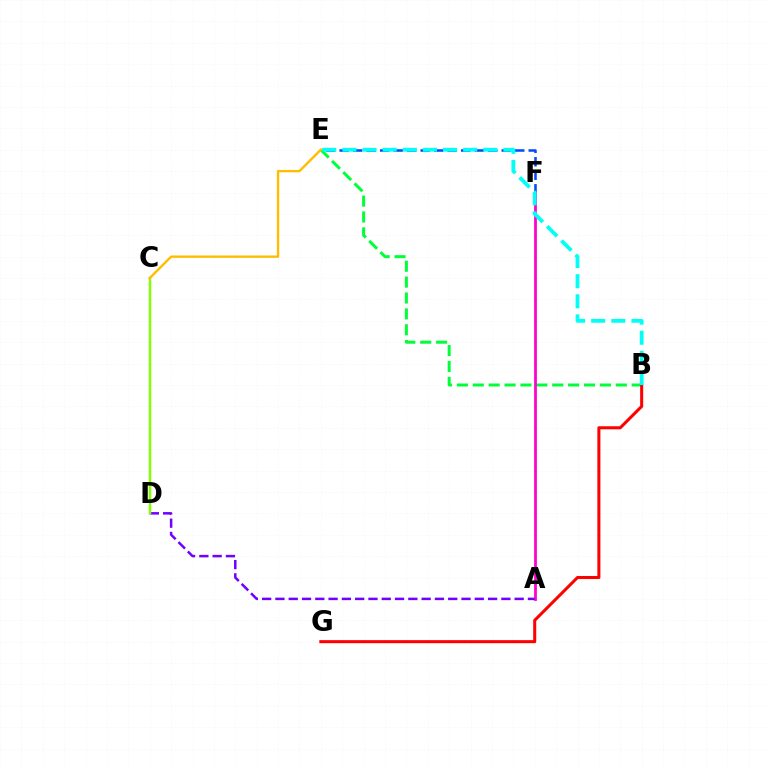{('E', 'F'): [{'color': '#004bff', 'line_style': 'dashed', 'thickness': 1.84}], ('B', 'E'): [{'color': '#00ff39', 'line_style': 'dashed', 'thickness': 2.16}, {'color': '#00fff6', 'line_style': 'dashed', 'thickness': 2.73}], ('A', 'F'): [{'color': '#ff00cf', 'line_style': 'solid', 'thickness': 1.99}], ('A', 'D'): [{'color': '#7200ff', 'line_style': 'dashed', 'thickness': 1.81}], ('B', 'G'): [{'color': '#ff0000', 'line_style': 'solid', 'thickness': 2.19}], ('C', 'D'): [{'color': '#84ff00', 'line_style': 'solid', 'thickness': 1.78}], ('C', 'E'): [{'color': '#ffbd00', 'line_style': 'solid', 'thickness': 1.7}]}